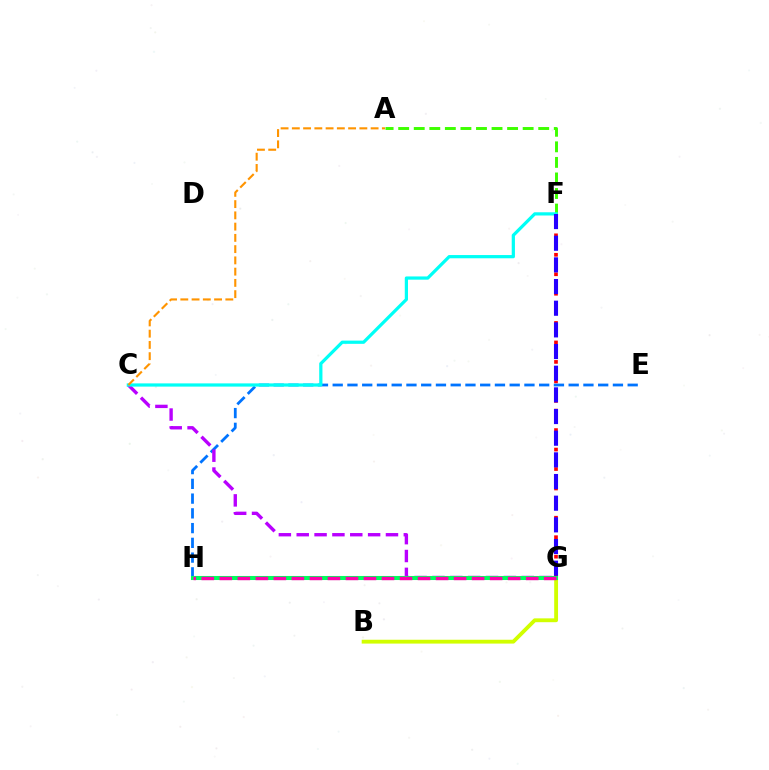{('E', 'H'): [{'color': '#0074ff', 'line_style': 'dashed', 'thickness': 2.0}], ('A', 'F'): [{'color': '#3dff00', 'line_style': 'dashed', 'thickness': 2.11}], ('C', 'G'): [{'color': '#b900ff', 'line_style': 'dashed', 'thickness': 2.42}], ('C', 'F'): [{'color': '#00fff6', 'line_style': 'solid', 'thickness': 2.32}], ('B', 'G'): [{'color': '#d1ff00', 'line_style': 'solid', 'thickness': 2.76}], ('F', 'G'): [{'color': '#ff0000', 'line_style': 'dotted', 'thickness': 2.65}, {'color': '#2500ff', 'line_style': 'dashed', 'thickness': 2.94}], ('G', 'H'): [{'color': '#00ff5c', 'line_style': 'solid', 'thickness': 2.93}, {'color': '#ff00ac', 'line_style': 'dashed', 'thickness': 2.45}], ('A', 'C'): [{'color': '#ff9400', 'line_style': 'dashed', 'thickness': 1.53}]}